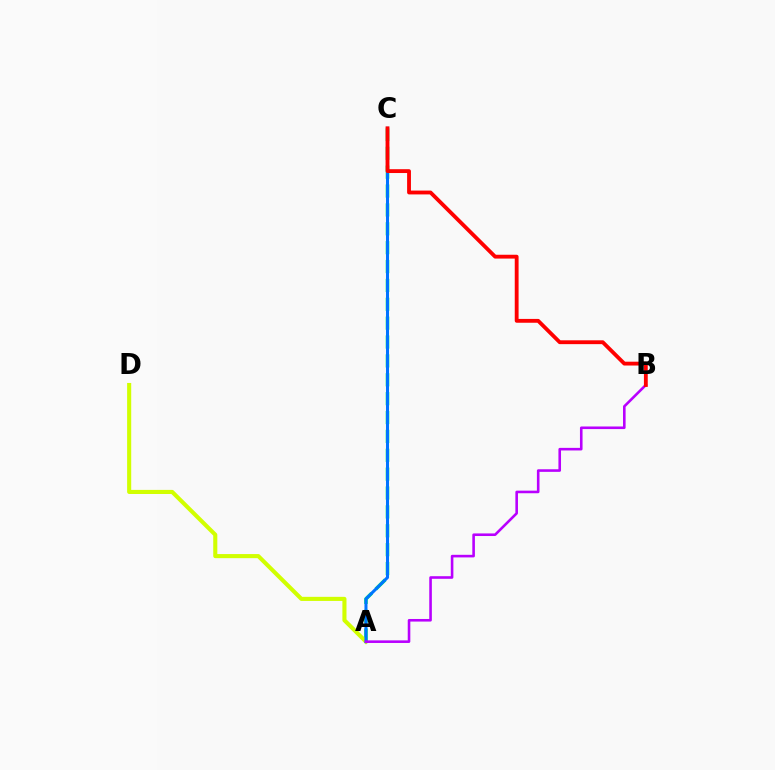{('A', 'C'): [{'color': '#00ff5c', 'line_style': 'dashed', 'thickness': 2.56}, {'color': '#0074ff', 'line_style': 'solid', 'thickness': 2.18}], ('A', 'D'): [{'color': '#d1ff00', 'line_style': 'solid', 'thickness': 2.94}], ('A', 'B'): [{'color': '#b900ff', 'line_style': 'solid', 'thickness': 1.87}], ('B', 'C'): [{'color': '#ff0000', 'line_style': 'solid', 'thickness': 2.76}]}